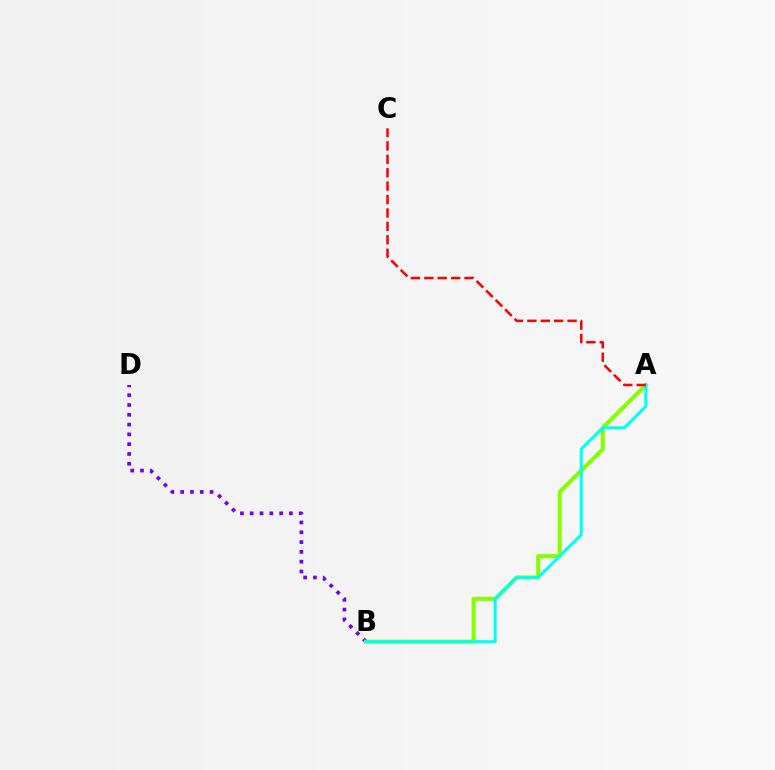{('B', 'D'): [{'color': '#7200ff', 'line_style': 'dotted', 'thickness': 2.66}], ('A', 'B'): [{'color': '#84ff00', 'line_style': 'solid', 'thickness': 2.89}, {'color': '#00fff6', 'line_style': 'solid', 'thickness': 2.21}], ('A', 'C'): [{'color': '#ff0000', 'line_style': 'dashed', 'thickness': 1.82}]}